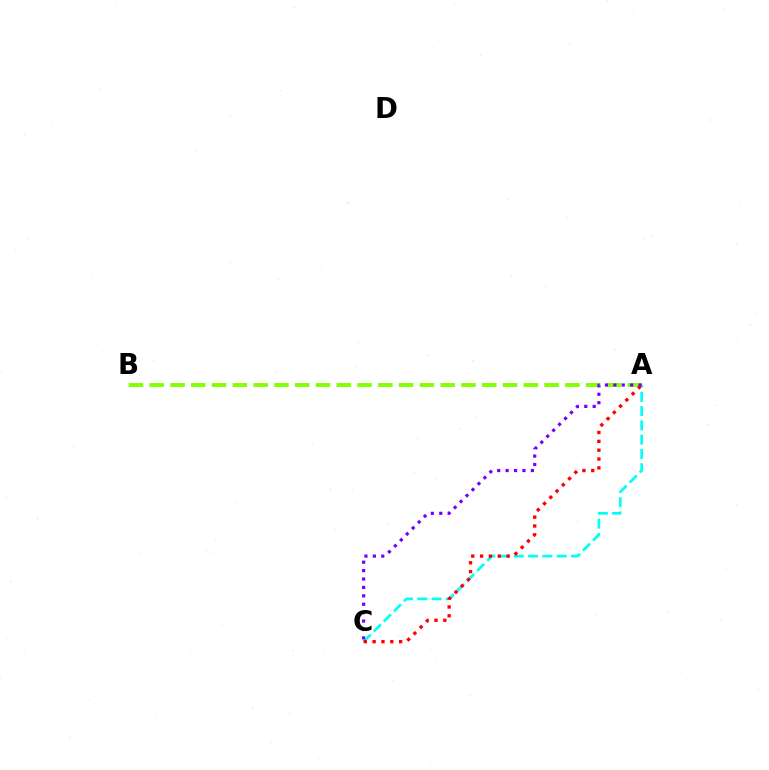{('A', 'C'): [{'color': '#00fff6', 'line_style': 'dashed', 'thickness': 1.94}, {'color': '#ff0000', 'line_style': 'dotted', 'thickness': 2.4}, {'color': '#7200ff', 'line_style': 'dotted', 'thickness': 2.29}], ('A', 'B'): [{'color': '#84ff00', 'line_style': 'dashed', 'thickness': 2.82}]}